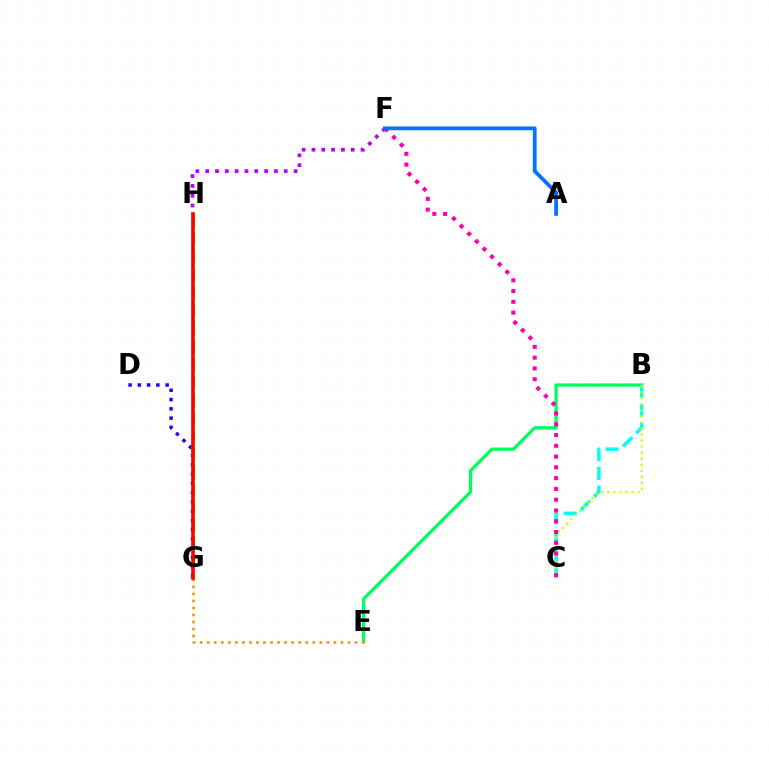{('B', 'E'): [{'color': '#00ff5c', 'line_style': 'solid', 'thickness': 2.35}], ('E', 'G'): [{'color': '#ff9400', 'line_style': 'dotted', 'thickness': 1.91}], ('B', 'C'): [{'color': '#00fff6', 'line_style': 'dashed', 'thickness': 2.54}, {'color': '#d1ff00', 'line_style': 'dotted', 'thickness': 1.64}], ('D', 'G'): [{'color': '#2500ff', 'line_style': 'dotted', 'thickness': 2.52}], ('G', 'H'): [{'color': '#3dff00', 'line_style': 'dashed', 'thickness': 2.44}, {'color': '#ff0000', 'line_style': 'solid', 'thickness': 2.62}], ('F', 'H'): [{'color': '#b900ff', 'line_style': 'dotted', 'thickness': 2.67}], ('C', 'F'): [{'color': '#ff00ac', 'line_style': 'dotted', 'thickness': 2.93}], ('A', 'F'): [{'color': '#0074ff', 'line_style': 'solid', 'thickness': 2.73}]}